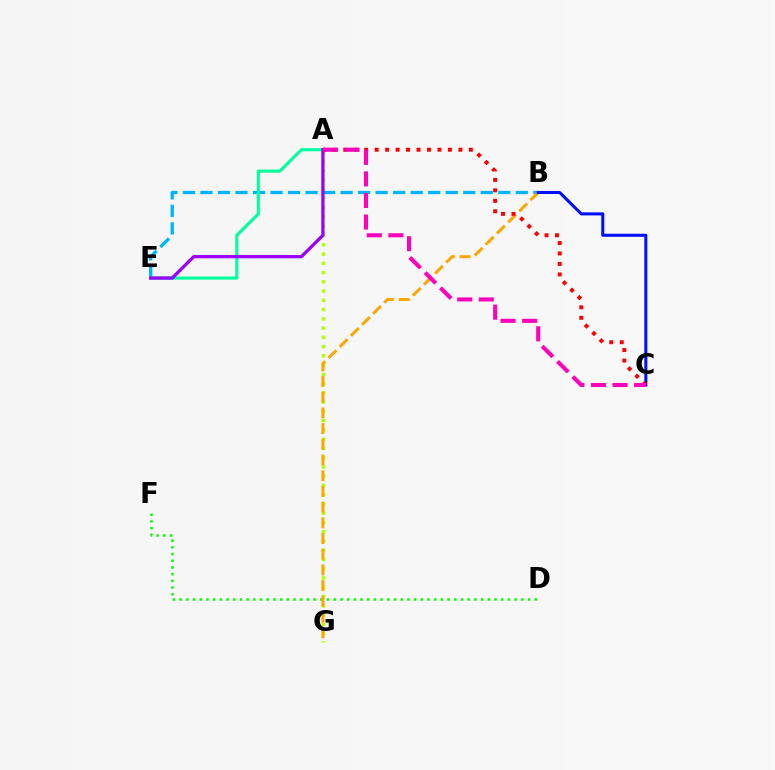{('B', 'E'): [{'color': '#00b5ff', 'line_style': 'dashed', 'thickness': 2.38}], ('D', 'F'): [{'color': '#08ff00', 'line_style': 'dotted', 'thickness': 1.82}], ('A', 'E'): [{'color': '#00ff9d', 'line_style': 'solid', 'thickness': 2.23}, {'color': '#9b00ff', 'line_style': 'solid', 'thickness': 2.35}], ('A', 'G'): [{'color': '#b3ff00', 'line_style': 'dotted', 'thickness': 2.51}], ('B', 'G'): [{'color': '#ffa500', 'line_style': 'dashed', 'thickness': 2.13}], ('B', 'C'): [{'color': '#0010ff', 'line_style': 'solid', 'thickness': 2.2}], ('A', 'C'): [{'color': '#ff0000', 'line_style': 'dotted', 'thickness': 2.84}, {'color': '#ff00bd', 'line_style': 'dashed', 'thickness': 2.93}]}